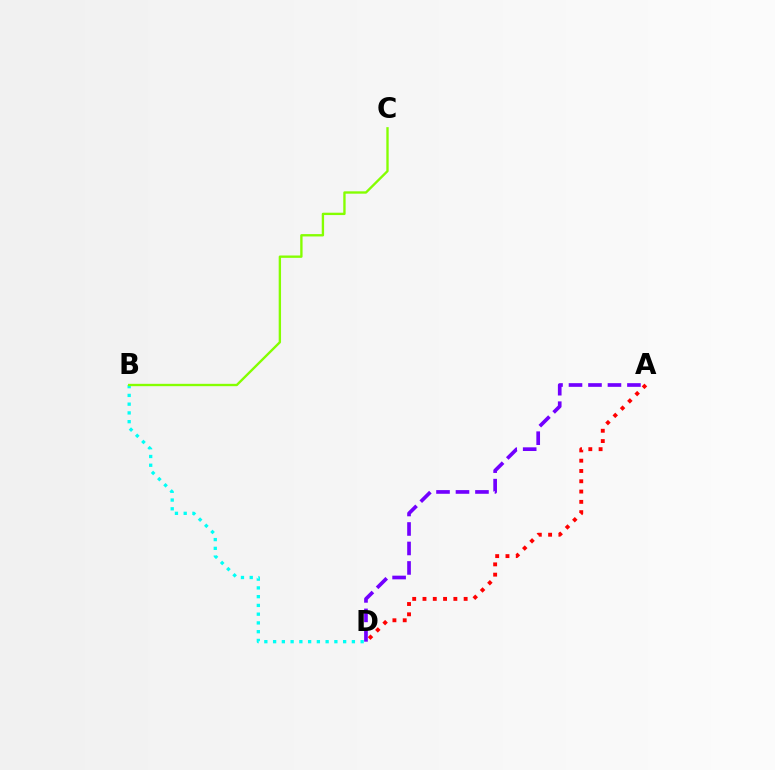{('B', 'D'): [{'color': '#00fff6', 'line_style': 'dotted', 'thickness': 2.38}], ('A', 'D'): [{'color': '#ff0000', 'line_style': 'dotted', 'thickness': 2.8}, {'color': '#7200ff', 'line_style': 'dashed', 'thickness': 2.65}], ('B', 'C'): [{'color': '#84ff00', 'line_style': 'solid', 'thickness': 1.69}]}